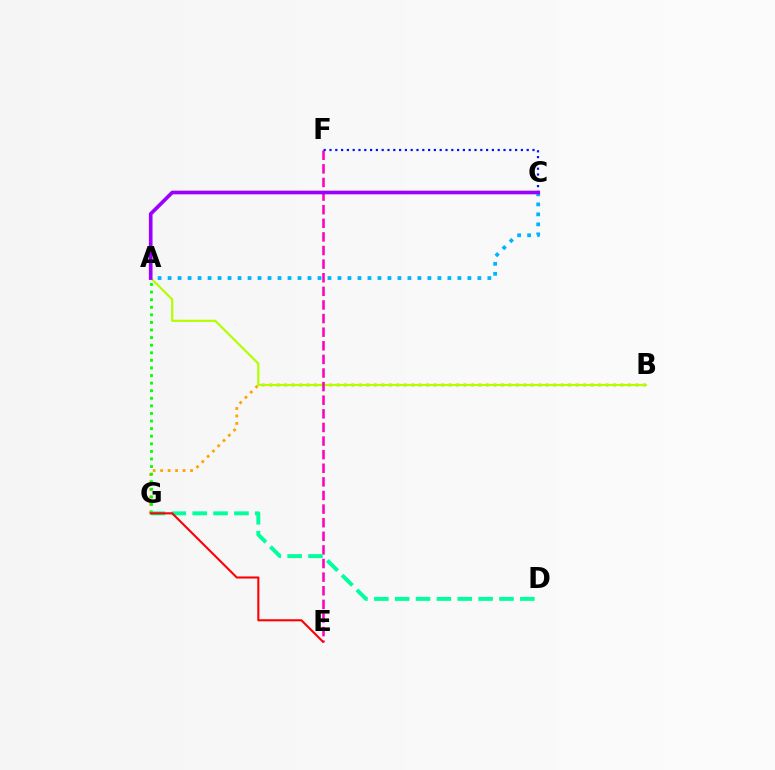{('B', 'G'): [{'color': '#ffa500', 'line_style': 'dotted', 'thickness': 2.03}], ('A', 'B'): [{'color': '#b3ff00', 'line_style': 'solid', 'thickness': 1.59}], ('E', 'F'): [{'color': '#ff00bd', 'line_style': 'dashed', 'thickness': 1.85}], ('A', 'C'): [{'color': '#00b5ff', 'line_style': 'dotted', 'thickness': 2.72}, {'color': '#9b00ff', 'line_style': 'solid', 'thickness': 2.64}], ('C', 'F'): [{'color': '#0010ff', 'line_style': 'dotted', 'thickness': 1.58}], ('A', 'G'): [{'color': '#08ff00', 'line_style': 'dotted', 'thickness': 2.06}], ('D', 'G'): [{'color': '#00ff9d', 'line_style': 'dashed', 'thickness': 2.83}], ('E', 'G'): [{'color': '#ff0000', 'line_style': 'solid', 'thickness': 1.5}]}